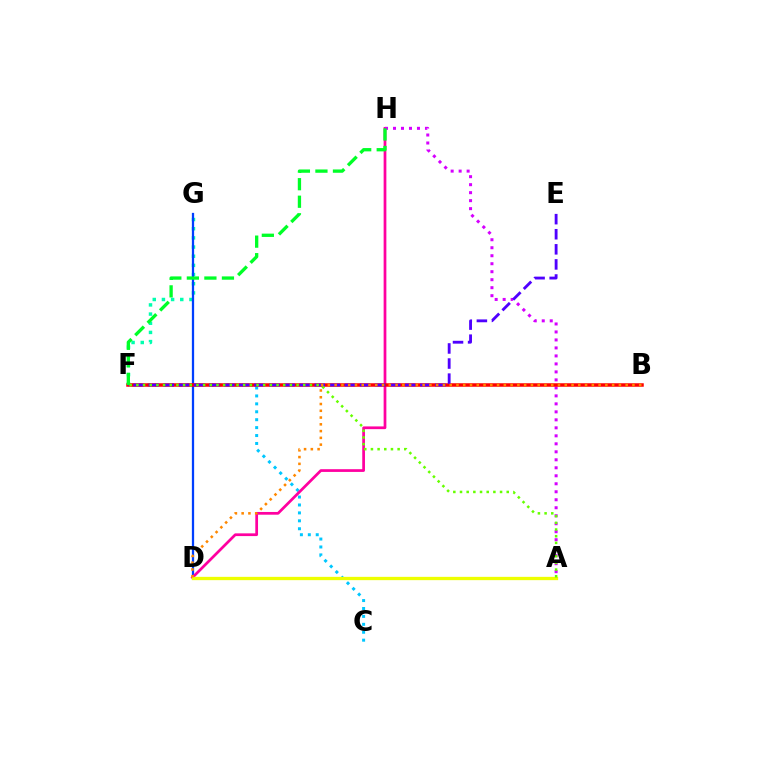{('F', 'G'): [{'color': '#00ffaf', 'line_style': 'dotted', 'thickness': 2.49}], ('C', 'F'): [{'color': '#00c7ff', 'line_style': 'dotted', 'thickness': 2.15}], ('D', 'G'): [{'color': '#003fff', 'line_style': 'solid', 'thickness': 1.63}], ('D', 'H'): [{'color': '#ff00a0', 'line_style': 'solid', 'thickness': 1.97}], ('A', 'H'): [{'color': '#d600ff', 'line_style': 'dotted', 'thickness': 2.17}], ('B', 'F'): [{'color': '#ff0000', 'line_style': 'solid', 'thickness': 2.52}], ('E', 'F'): [{'color': '#4f00ff', 'line_style': 'dashed', 'thickness': 2.05}], ('A', 'D'): [{'color': '#eeff00', 'line_style': 'solid', 'thickness': 2.38}], ('A', 'F'): [{'color': '#66ff00', 'line_style': 'dotted', 'thickness': 1.81}], ('B', 'D'): [{'color': '#ff8800', 'line_style': 'dotted', 'thickness': 1.84}], ('F', 'H'): [{'color': '#00ff27', 'line_style': 'dashed', 'thickness': 2.38}]}